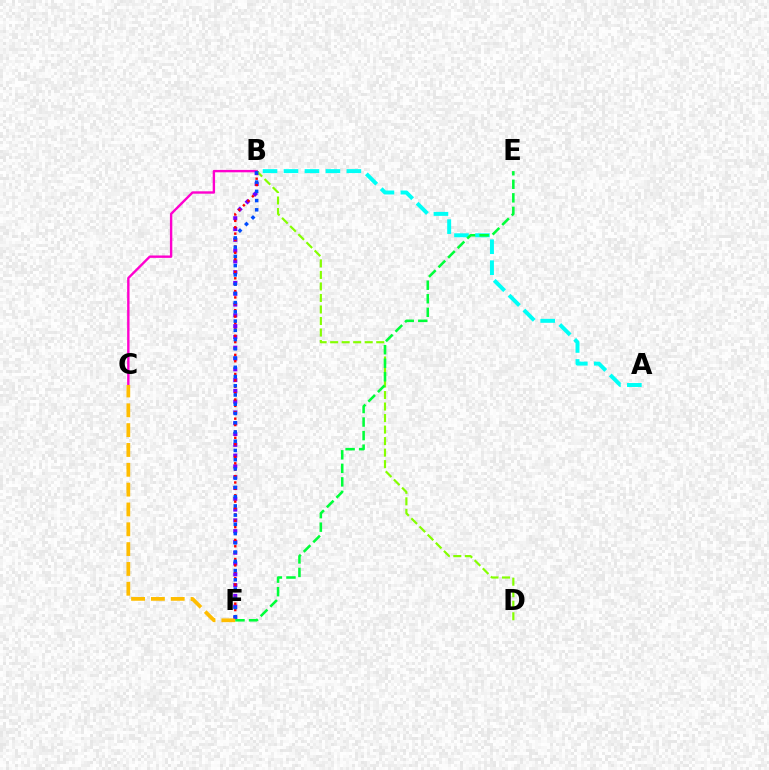{('B', 'C'): [{'color': '#ff00cf', 'line_style': 'solid', 'thickness': 1.72}], ('B', 'F'): [{'color': '#7200ff', 'line_style': 'dotted', 'thickness': 2.93}, {'color': '#ff0000', 'line_style': 'dotted', 'thickness': 1.73}, {'color': '#004bff', 'line_style': 'dotted', 'thickness': 2.51}], ('B', 'D'): [{'color': '#84ff00', 'line_style': 'dashed', 'thickness': 1.56}], ('A', 'B'): [{'color': '#00fff6', 'line_style': 'dashed', 'thickness': 2.85}], ('C', 'F'): [{'color': '#ffbd00', 'line_style': 'dashed', 'thickness': 2.69}], ('E', 'F'): [{'color': '#00ff39', 'line_style': 'dashed', 'thickness': 1.84}]}